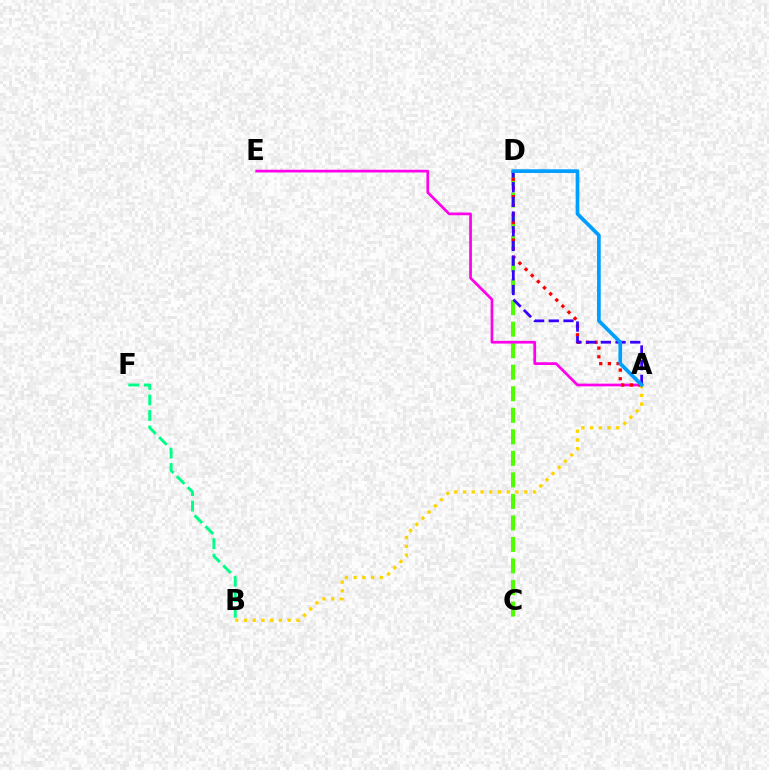{('C', 'D'): [{'color': '#4fff00', 'line_style': 'dashed', 'thickness': 2.92}], ('A', 'E'): [{'color': '#ff00ed', 'line_style': 'solid', 'thickness': 1.96}], ('B', 'F'): [{'color': '#00ff86', 'line_style': 'dashed', 'thickness': 2.1}], ('A', 'D'): [{'color': '#ff0000', 'line_style': 'dotted', 'thickness': 2.36}, {'color': '#3700ff', 'line_style': 'dashed', 'thickness': 2.0}, {'color': '#009eff', 'line_style': 'solid', 'thickness': 2.66}], ('A', 'B'): [{'color': '#ffd500', 'line_style': 'dotted', 'thickness': 2.38}]}